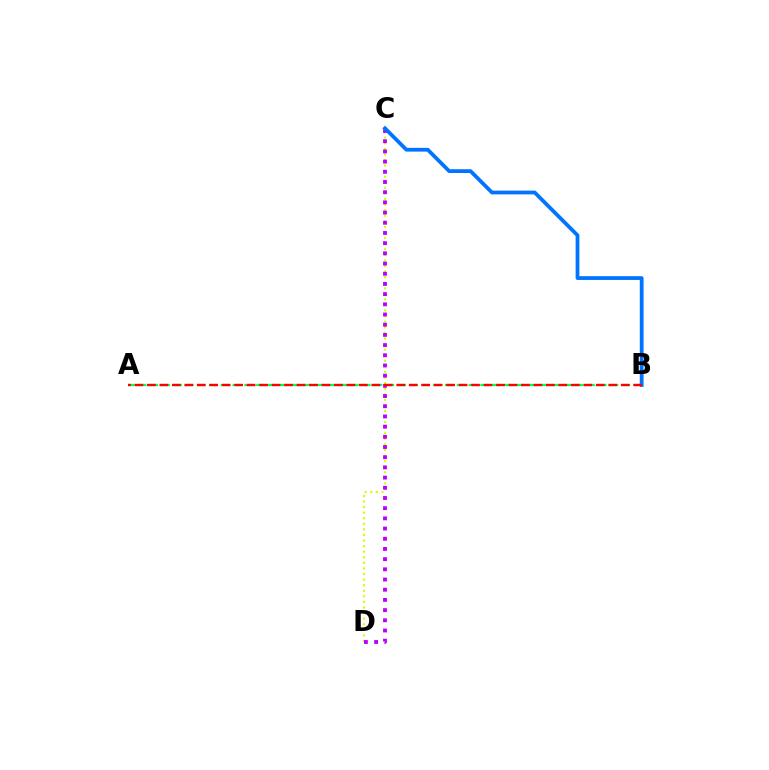{('C', 'D'): [{'color': '#d1ff00', 'line_style': 'dotted', 'thickness': 1.52}, {'color': '#b900ff', 'line_style': 'dotted', 'thickness': 2.77}], ('A', 'B'): [{'color': '#00ff5c', 'line_style': 'dashed', 'thickness': 1.6}, {'color': '#ff0000', 'line_style': 'dashed', 'thickness': 1.69}], ('B', 'C'): [{'color': '#0074ff', 'line_style': 'solid', 'thickness': 2.72}]}